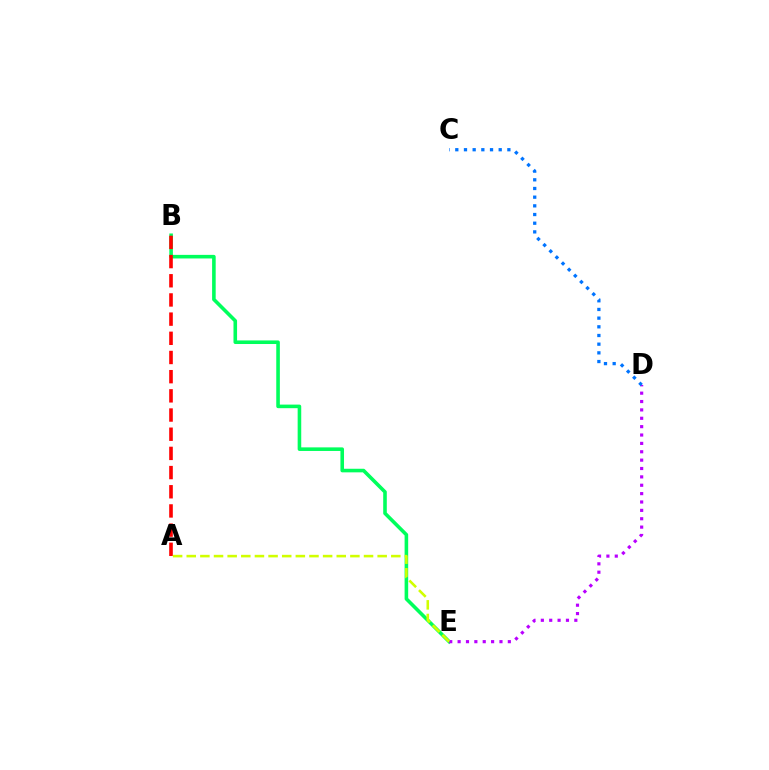{('B', 'E'): [{'color': '#00ff5c', 'line_style': 'solid', 'thickness': 2.58}], ('D', 'E'): [{'color': '#b900ff', 'line_style': 'dotted', 'thickness': 2.27}], ('A', 'B'): [{'color': '#ff0000', 'line_style': 'dashed', 'thickness': 2.61}], ('A', 'E'): [{'color': '#d1ff00', 'line_style': 'dashed', 'thickness': 1.85}], ('C', 'D'): [{'color': '#0074ff', 'line_style': 'dotted', 'thickness': 2.36}]}